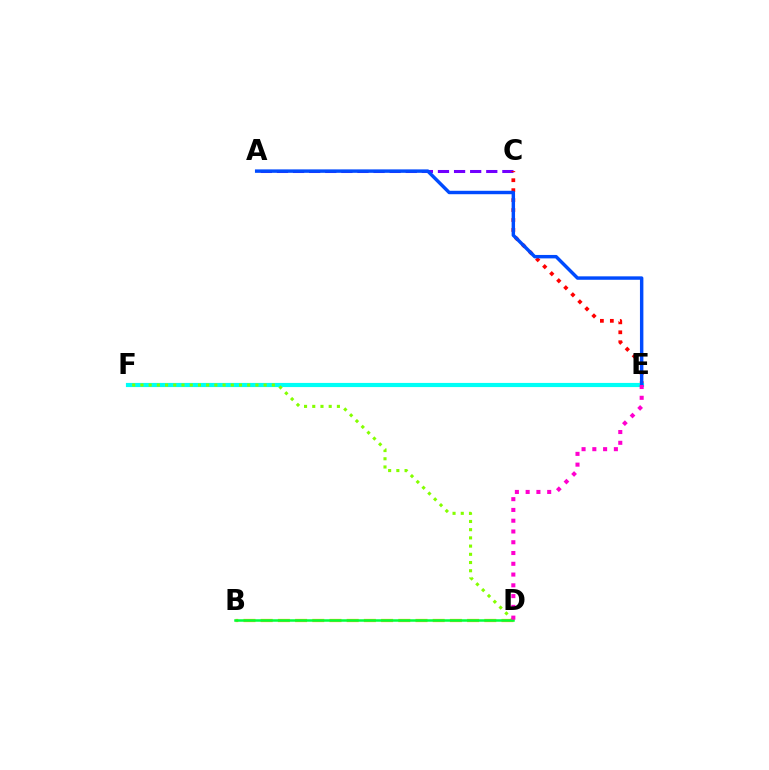{('A', 'C'): [{'color': '#7200ff', 'line_style': 'dashed', 'thickness': 2.19}], ('C', 'E'): [{'color': '#ff0000', 'line_style': 'dotted', 'thickness': 2.7}], ('B', 'D'): [{'color': '#ffbd00', 'line_style': 'dashed', 'thickness': 2.34}, {'color': '#00ff39', 'line_style': 'solid', 'thickness': 1.8}], ('E', 'F'): [{'color': '#00fff6', 'line_style': 'solid', 'thickness': 2.99}], ('A', 'E'): [{'color': '#004bff', 'line_style': 'solid', 'thickness': 2.47}], ('D', 'F'): [{'color': '#84ff00', 'line_style': 'dotted', 'thickness': 2.23}], ('D', 'E'): [{'color': '#ff00cf', 'line_style': 'dotted', 'thickness': 2.93}]}